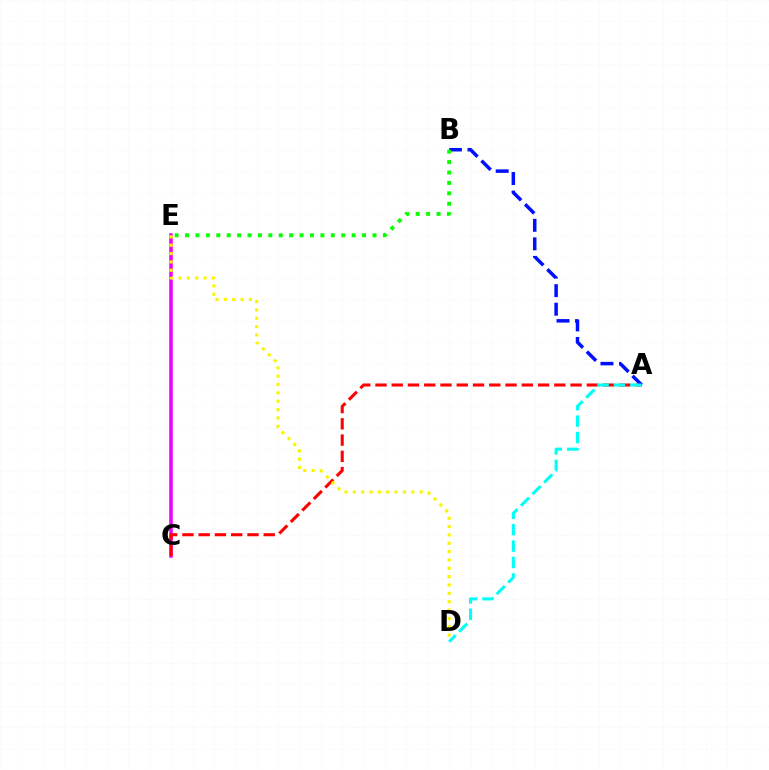{('C', 'E'): [{'color': '#ee00ff', 'line_style': 'solid', 'thickness': 2.52}], ('A', 'C'): [{'color': '#ff0000', 'line_style': 'dashed', 'thickness': 2.21}], ('A', 'B'): [{'color': '#0010ff', 'line_style': 'dashed', 'thickness': 2.52}], ('A', 'D'): [{'color': '#00fff6', 'line_style': 'dashed', 'thickness': 2.23}], ('B', 'E'): [{'color': '#08ff00', 'line_style': 'dotted', 'thickness': 2.83}], ('D', 'E'): [{'color': '#fcf500', 'line_style': 'dotted', 'thickness': 2.27}]}